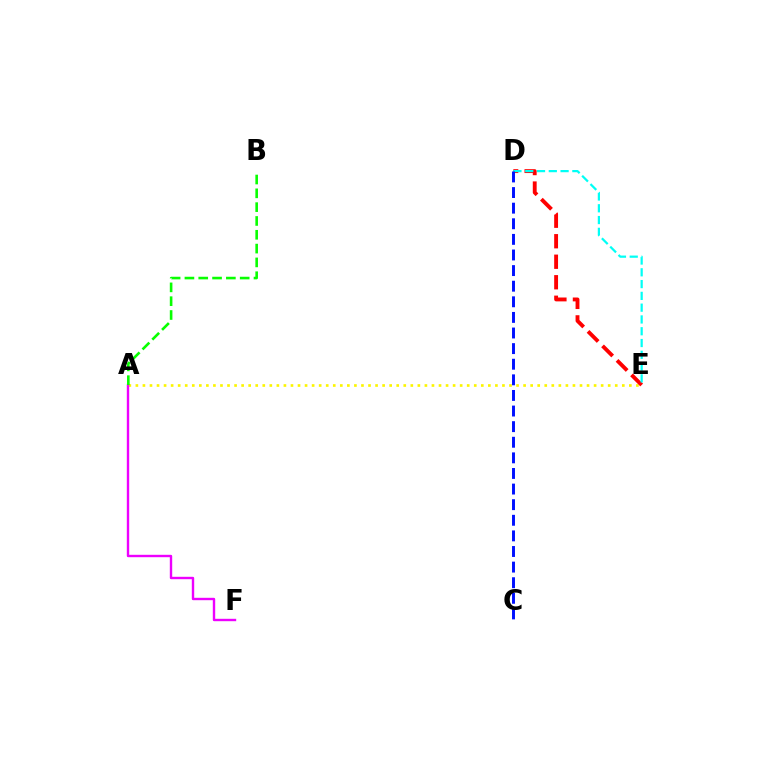{('A', 'E'): [{'color': '#fcf500', 'line_style': 'dotted', 'thickness': 1.92}], ('D', 'E'): [{'color': '#ff0000', 'line_style': 'dashed', 'thickness': 2.79}, {'color': '#00fff6', 'line_style': 'dashed', 'thickness': 1.6}], ('A', 'F'): [{'color': '#ee00ff', 'line_style': 'solid', 'thickness': 1.72}], ('A', 'B'): [{'color': '#08ff00', 'line_style': 'dashed', 'thickness': 1.88}], ('C', 'D'): [{'color': '#0010ff', 'line_style': 'dashed', 'thickness': 2.12}]}